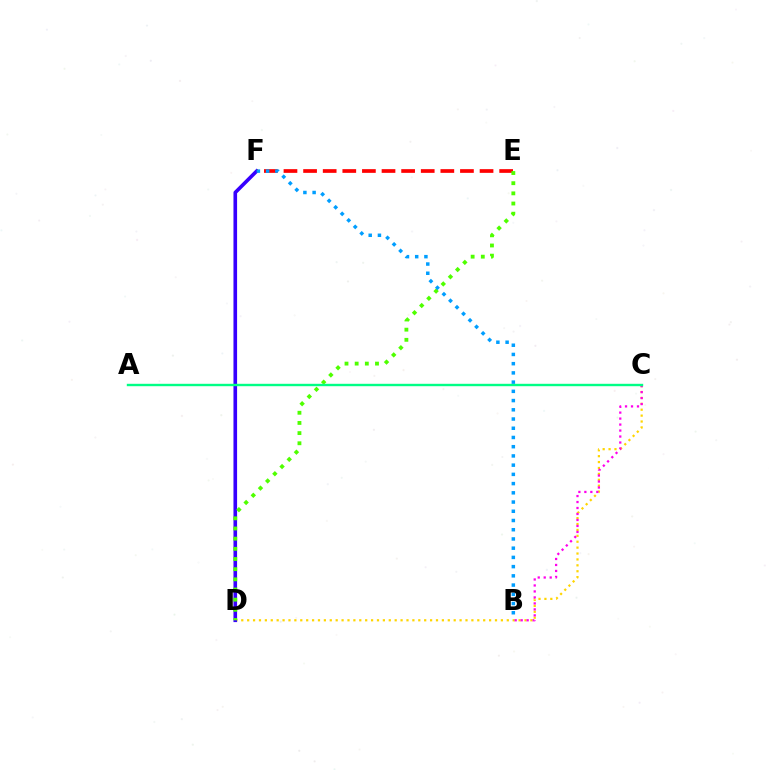{('C', 'D'): [{'color': '#ffd500', 'line_style': 'dotted', 'thickness': 1.6}], ('B', 'C'): [{'color': '#ff00ed', 'line_style': 'dotted', 'thickness': 1.63}], ('D', 'F'): [{'color': '#3700ff', 'line_style': 'solid', 'thickness': 2.61}], ('E', 'F'): [{'color': '#ff0000', 'line_style': 'dashed', 'thickness': 2.66}], ('D', 'E'): [{'color': '#4fff00', 'line_style': 'dotted', 'thickness': 2.76}], ('A', 'C'): [{'color': '#00ff86', 'line_style': 'solid', 'thickness': 1.73}], ('B', 'F'): [{'color': '#009eff', 'line_style': 'dotted', 'thickness': 2.51}]}